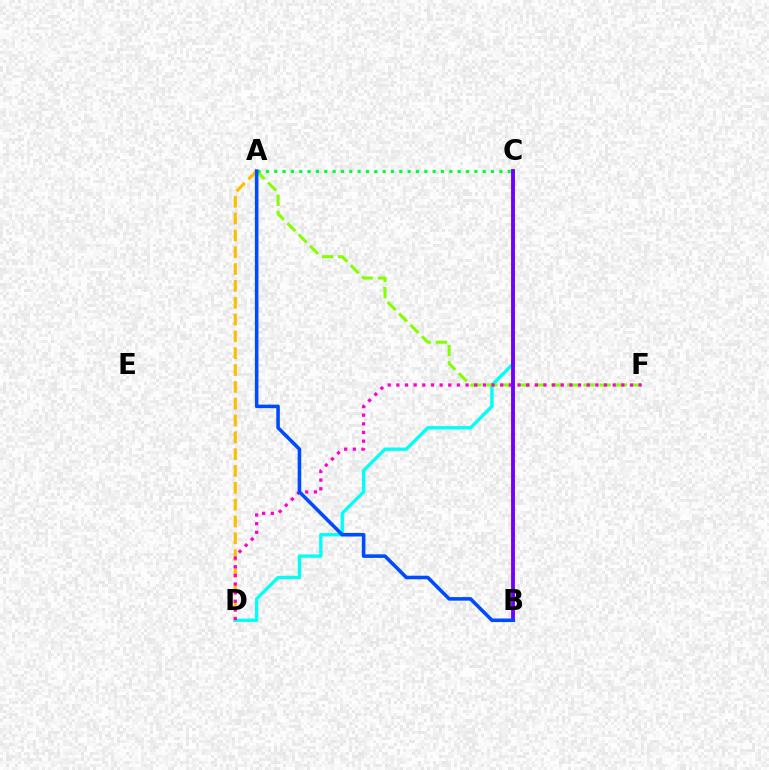{('C', 'D'): [{'color': '#00fff6', 'line_style': 'solid', 'thickness': 2.42}], ('A', 'D'): [{'color': '#ffbd00', 'line_style': 'dashed', 'thickness': 2.29}], ('B', 'C'): [{'color': '#ff0000', 'line_style': 'dotted', 'thickness': 1.82}, {'color': '#7200ff', 'line_style': 'solid', 'thickness': 2.77}], ('A', 'F'): [{'color': '#84ff00', 'line_style': 'dashed', 'thickness': 2.2}], ('D', 'F'): [{'color': '#ff00cf', 'line_style': 'dotted', 'thickness': 2.35}], ('A', 'C'): [{'color': '#00ff39', 'line_style': 'dotted', 'thickness': 2.27}], ('A', 'B'): [{'color': '#004bff', 'line_style': 'solid', 'thickness': 2.58}]}